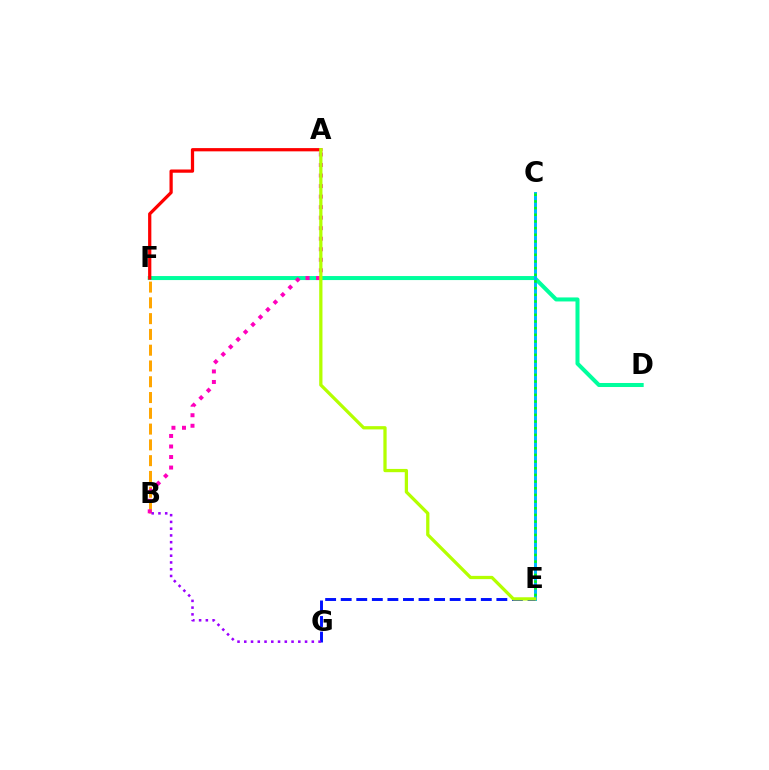{('D', 'F'): [{'color': '#00ff9d', 'line_style': 'solid', 'thickness': 2.89}], ('C', 'E'): [{'color': '#00b5ff', 'line_style': 'solid', 'thickness': 2.14}, {'color': '#08ff00', 'line_style': 'dotted', 'thickness': 1.81}], ('B', 'F'): [{'color': '#ffa500', 'line_style': 'dashed', 'thickness': 2.14}], ('A', 'B'): [{'color': '#ff00bd', 'line_style': 'dotted', 'thickness': 2.86}], ('A', 'F'): [{'color': '#ff0000', 'line_style': 'solid', 'thickness': 2.34}], ('E', 'G'): [{'color': '#0010ff', 'line_style': 'dashed', 'thickness': 2.11}], ('A', 'E'): [{'color': '#b3ff00', 'line_style': 'solid', 'thickness': 2.35}], ('B', 'G'): [{'color': '#9b00ff', 'line_style': 'dotted', 'thickness': 1.83}]}